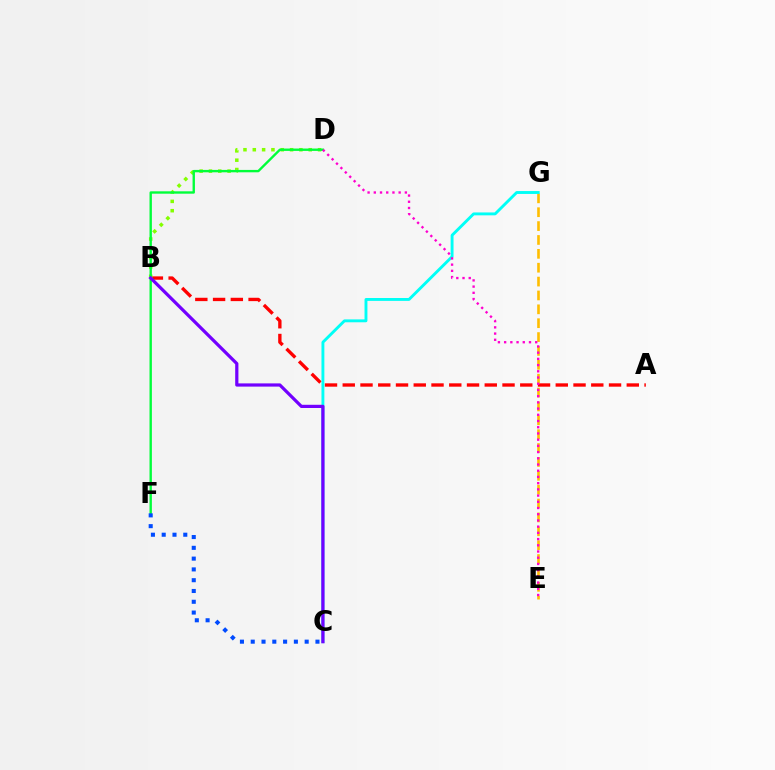{('A', 'B'): [{'color': '#ff0000', 'line_style': 'dashed', 'thickness': 2.41}], ('E', 'G'): [{'color': '#ffbd00', 'line_style': 'dashed', 'thickness': 1.88}], ('B', 'D'): [{'color': '#84ff00', 'line_style': 'dotted', 'thickness': 2.53}], ('D', 'F'): [{'color': '#00ff39', 'line_style': 'solid', 'thickness': 1.71}], ('C', 'G'): [{'color': '#00fff6', 'line_style': 'solid', 'thickness': 2.08}], ('B', 'C'): [{'color': '#7200ff', 'line_style': 'solid', 'thickness': 2.32}], ('C', 'F'): [{'color': '#004bff', 'line_style': 'dotted', 'thickness': 2.93}], ('D', 'E'): [{'color': '#ff00cf', 'line_style': 'dotted', 'thickness': 1.69}]}